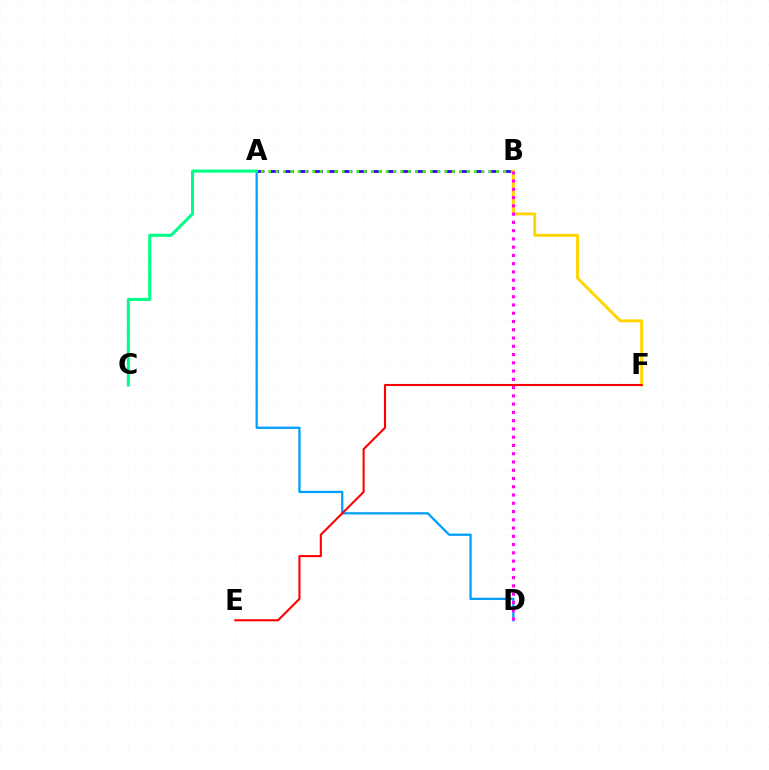{('A', 'B'): [{'color': '#3700ff', 'line_style': 'dashed', 'thickness': 1.99}, {'color': '#4fff00', 'line_style': 'dotted', 'thickness': 2.0}], ('A', 'D'): [{'color': '#009eff', 'line_style': 'solid', 'thickness': 1.64}], ('B', 'F'): [{'color': '#ffd500', 'line_style': 'solid', 'thickness': 2.1}], ('B', 'D'): [{'color': '#ff00ed', 'line_style': 'dotted', 'thickness': 2.24}], ('A', 'C'): [{'color': '#00ff86', 'line_style': 'solid', 'thickness': 2.18}], ('E', 'F'): [{'color': '#ff0000', 'line_style': 'solid', 'thickness': 1.51}]}